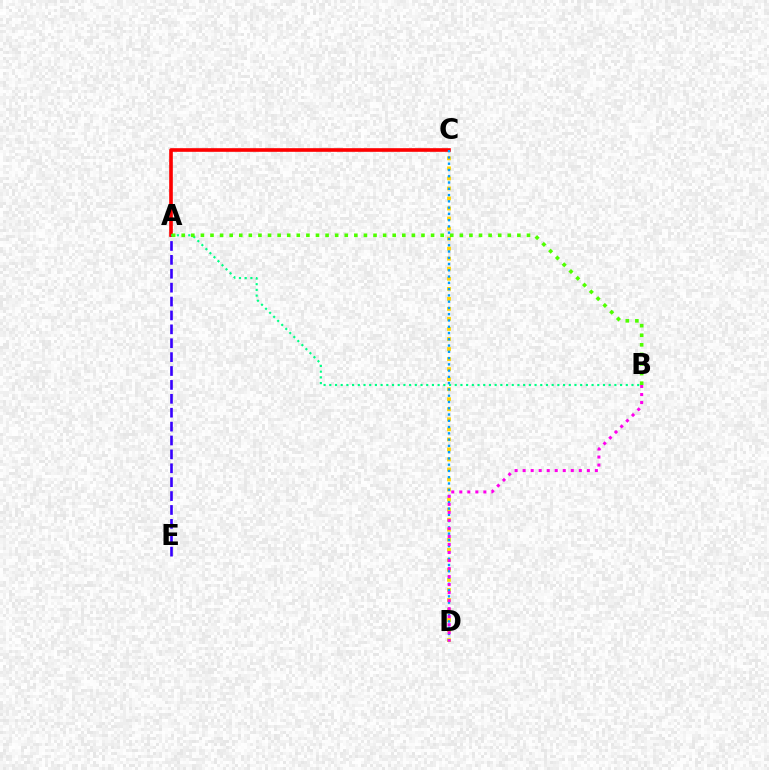{('C', 'D'): [{'color': '#ffd500', 'line_style': 'dotted', 'thickness': 2.73}, {'color': '#009eff', 'line_style': 'dotted', 'thickness': 1.7}], ('A', 'E'): [{'color': '#3700ff', 'line_style': 'dashed', 'thickness': 1.89}], ('A', 'C'): [{'color': '#ff0000', 'line_style': 'solid', 'thickness': 2.62}], ('B', 'D'): [{'color': '#ff00ed', 'line_style': 'dotted', 'thickness': 2.18}], ('A', 'B'): [{'color': '#00ff86', 'line_style': 'dotted', 'thickness': 1.55}, {'color': '#4fff00', 'line_style': 'dotted', 'thickness': 2.61}]}